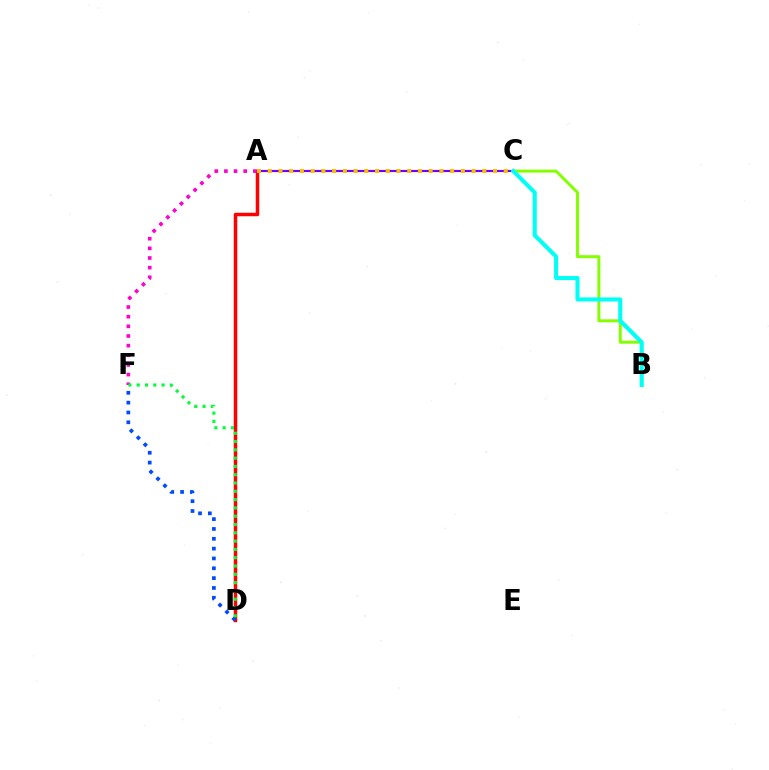{('A', 'D'): [{'color': '#ff0000', 'line_style': 'solid', 'thickness': 2.52}], ('B', 'C'): [{'color': '#84ff00', 'line_style': 'solid', 'thickness': 2.14}, {'color': '#00fff6', 'line_style': 'solid', 'thickness': 2.94}], ('A', 'C'): [{'color': '#7200ff', 'line_style': 'solid', 'thickness': 1.56}, {'color': '#ffbd00', 'line_style': 'dotted', 'thickness': 2.91}], ('A', 'F'): [{'color': '#ff00cf', 'line_style': 'dotted', 'thickness': 2.62}], ('D', 'F'): [{'color': '#004bff', 'line_style': 'dotted', 'thickness': 2.67}, {'color': '#00ff39', 'line_style': 'dotted', 'thickness': 2.25}]}